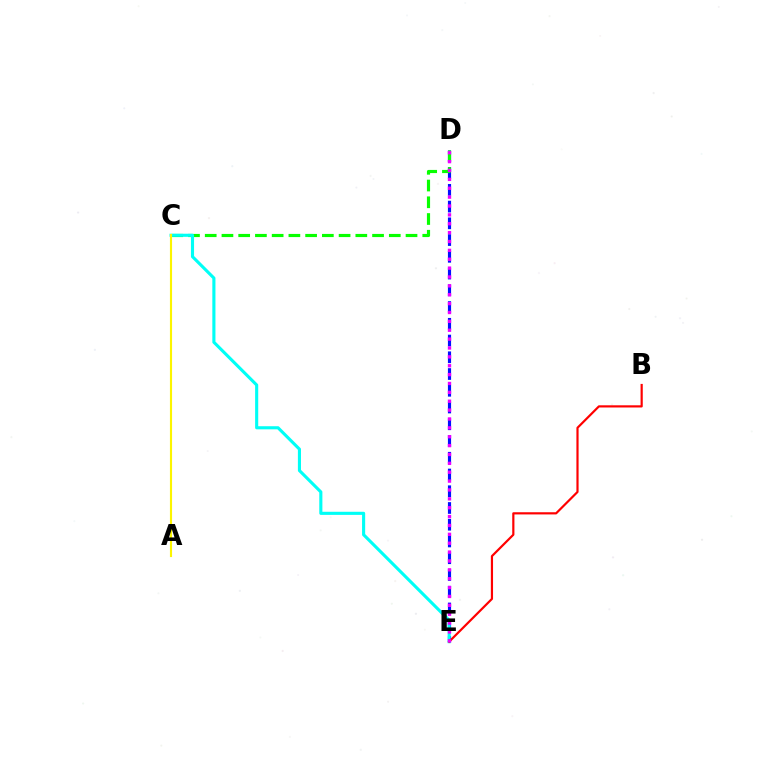{('D', 'E'): [{'color': '#0010ff', 'line_style': 'dashed', 'thickness': 2.27}, {'color': '#ee00ff', 'line_style': 'dotted', 'thickness': 2.41}], ('C', 'D'): [{'color': '#08ff00', 'line_style': 'dashed', 'thickness': 2.27}], ('C', 'E'): [{'color': '#00fff6', 'line_style': 'solid', 'thickness': 2.24}], ('A', 'C'): [{'color': '#fcf500', 'line_style': 'solid', 'thickness': 1.53}], ('B', 'E'): [{'color': '#ff0000', 'line_style': 'solid', 'thickness': 1.57}]}